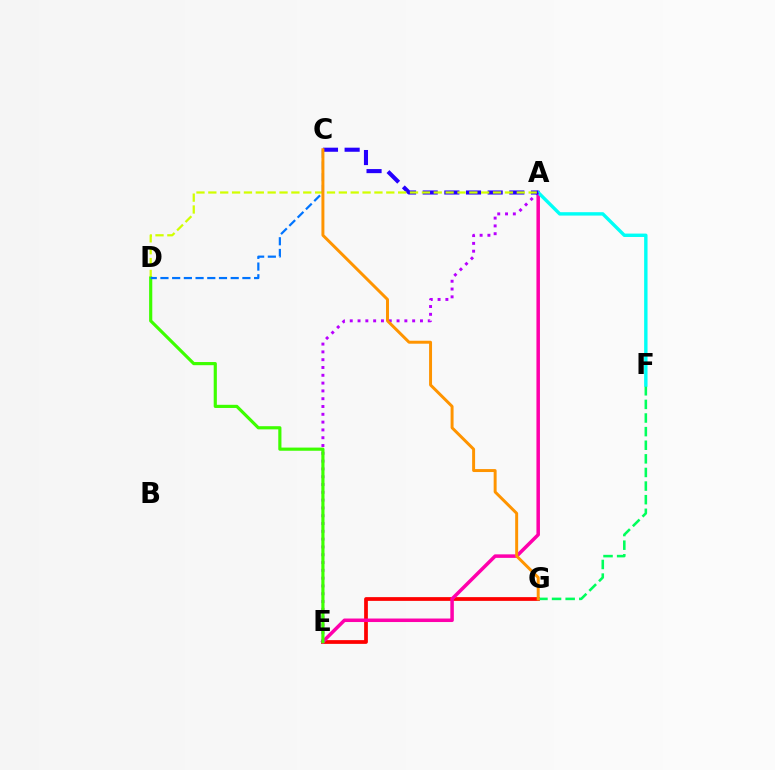{('E', 'G'): [{'color': '#ff0000', 'line_style': 'solid', 'thickness': 2.7}], ('F', 'G'): [{'color': '#00ff5c', 'line_style': 'dashed', 'thickness': 1.85}], ('A', 'E'): [{'color': '#ff00ac', 'line_style': 'solid', 'thickness': 2.53}, {'color': '#b900ff', 'line_style': 'dotted', 'thickness': 2.12}], ('A', 'F'): [{'color': '#00fff6', 'line_style': 'solid', 'thickness': 2.45}], ('A', 'C'): [{'color': '#2500ff', 'line_style': 'dashed', 'thickness': 2.94}], ('A', 'D'): [{'color': '#d1ff00', 'line_style': 'dashed', 'thickness': 1.61}], ('D', 'E'): [{'color': '#3dff00', 'line_style': 'solid', 'thickness': 2.28}], ('C', 'D'): [{'color': '#0074ff', 'line_style': 'dashed', 'thickness': 1.59}], ('C', 'G'): [{'color': '#ff9400', 'line_style': 'solid', 'thickness': 2.13}]}